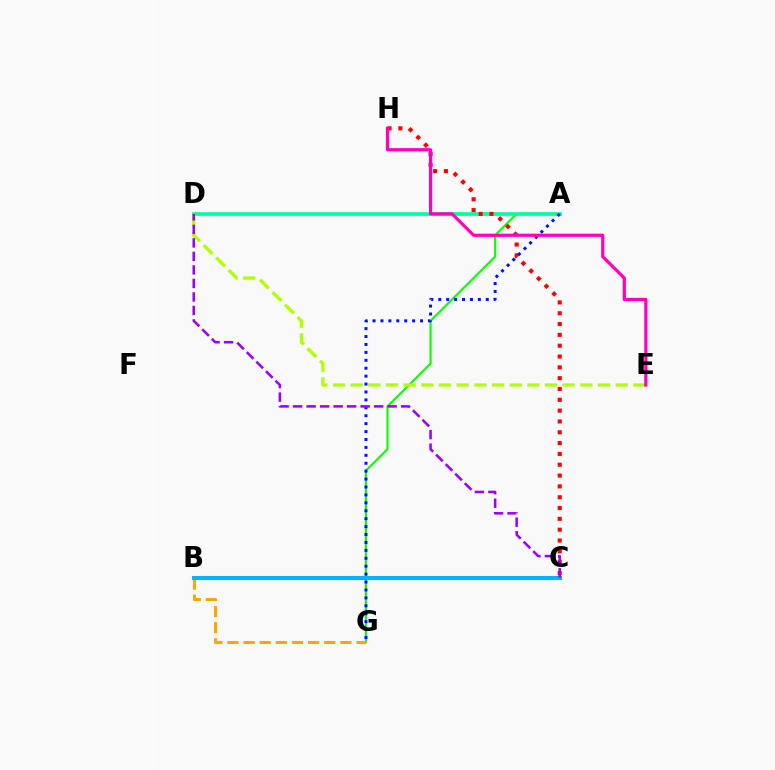{('A', 'G'): [{'color': '#08ff00', 'line_style': 'solid', 'thickness': 1.54}, {'color': '#0010ff', 'line_style': 'dotted', 'thickness': 2.15}], ('A', 'D'): [{'color': '#00ff9d', 'line_style': 'solid', 'thickness': 2.65}], ('B', 'G'): [{'color': '#ffa500', 'line_style': 'dashed', 'thickness': 2.19}], ('B', 'C'): [{'color': '#00b5ff', 'line_style': 'solid', 'thickness': 2.94}], ('C', 'H'): [{'color': '#ff0000', 'line_style': 'dotted', 'thickness': 2.94}], ('D', 'E'): [{'color': '#b3ff00', 'line_style': 'dashed', 'thickness': 2.4}], ('E', 'H'): [{'color': '#ff00bd', 'line_style': 'solid', 'thickness': 2.3}], ('C', 'D'): [{'color': '#9b00ff', 'line_style': 'dashed', 'thickness': 1.84}]}